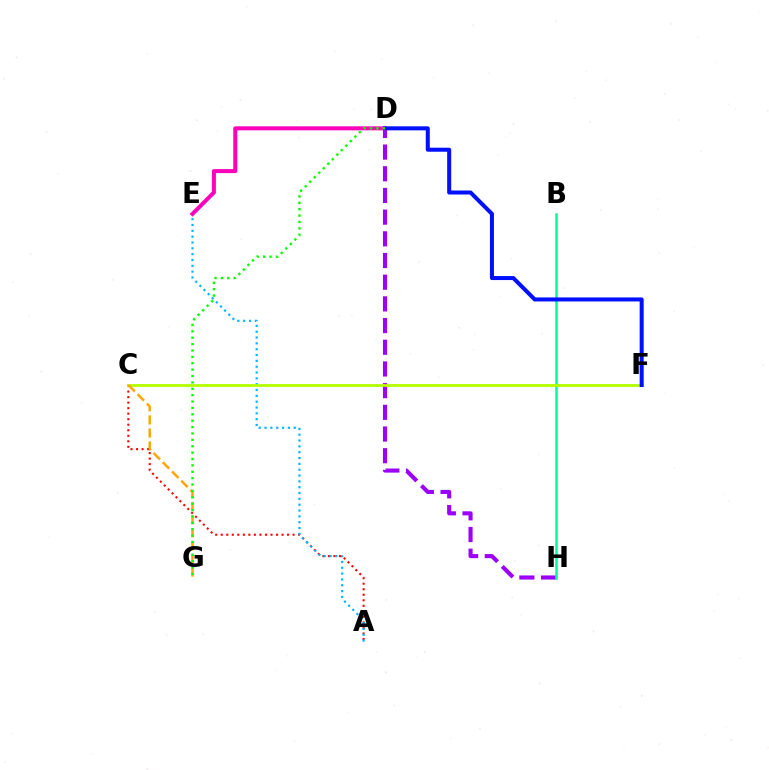{('A', 'C'): [{'color': '#ff0000', 'line_style': 'dotted', 'thickness': 1.5}], ('D', 'H'): [{'color': '#9b00ff', 'line_style': 'dashed', 'thickness': 2.95}], ('B', 'H'): [{'color': '#00ff9d', 'line_style': 'solid', 'thickness': 1.83}], ('A', 'E'): [{'color': '#00b5ff', 'line_style': 'dotted', 'thickness': 1.58}], ('D', 'E'): [{'color': '#ff00bd', 'line_style': 'solid', 'thickness': 2.89}], ('C', 'F'): [{'color': '#b3ff00', 'line_style': 'solid', 'thickness': 2.01}], ('C', 'G'): [{'color': '#ffa500', 'line_style': 'dashed', 'thickness': 1.78}], ('D', 'F'): [{'color': '#0010ff', 'line_style': 'solid', 'thickness': 2.89}], ('D', 'G'): [{'color': '#08ff00', 'line_style': 'dotted', 'thickness': 1.73}]}